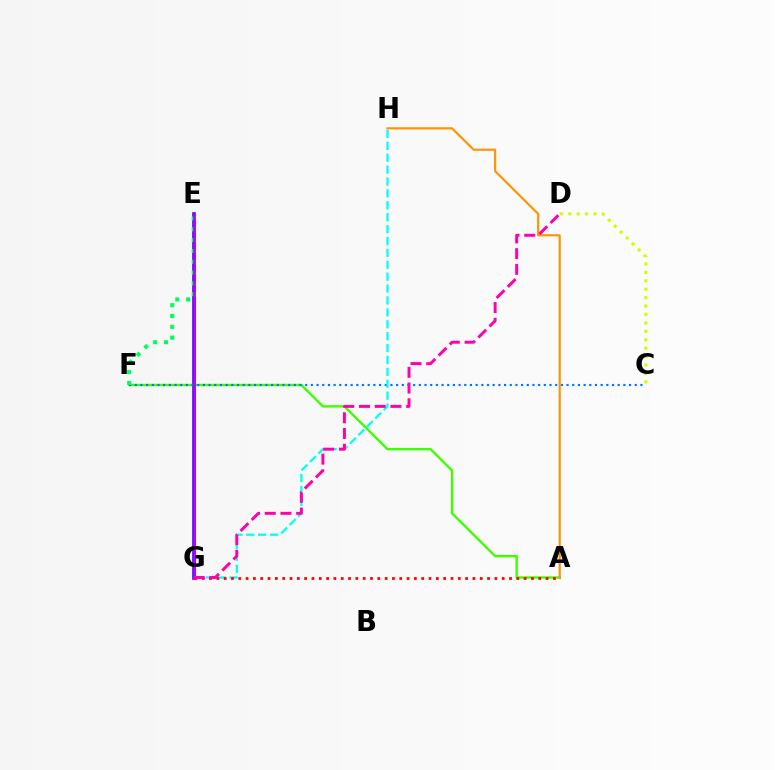{('A', 'F'): [{'color': '#3dff00', 'line_style': 'solid', 'thickness': 1.71}], ('E', 'G'): [{'color': '#2500ff', 'line_style': 'solid', 'thickness': 2.54}, {'color': '#b900ff', 'line_style': 'solid', 'thickness': 1.86}], ('C', 'D'): [{'color': '#d1ff00', 'line_style': 'dotted', 'thickness': 2.29}], ('C', 'F'): [{'color': '#0074ff', 'line_style': 'dotted', 'thickness': 1.54}], ('A', 'H'): [{'color': '#ff9400', 'line_style': 'solid', 'thickness': 1.57}], ('G', 'H'): [{'color': '#00fff6', 'line_style': 'dashed', 'thickness': 1.62}], ('E', 'F'): [{'color': '#00ff5c', 'line_style': 'dotted', 'thickness': 2.94}], ('A', 'G'): [{'color': '#ff0000', 'line_style': 'dotted', 'thickness': 1.99}], ('D', 'G'): [{'color': '#ff00ac', 'line_style': 'dashed', 'thickness': 2.14}]}